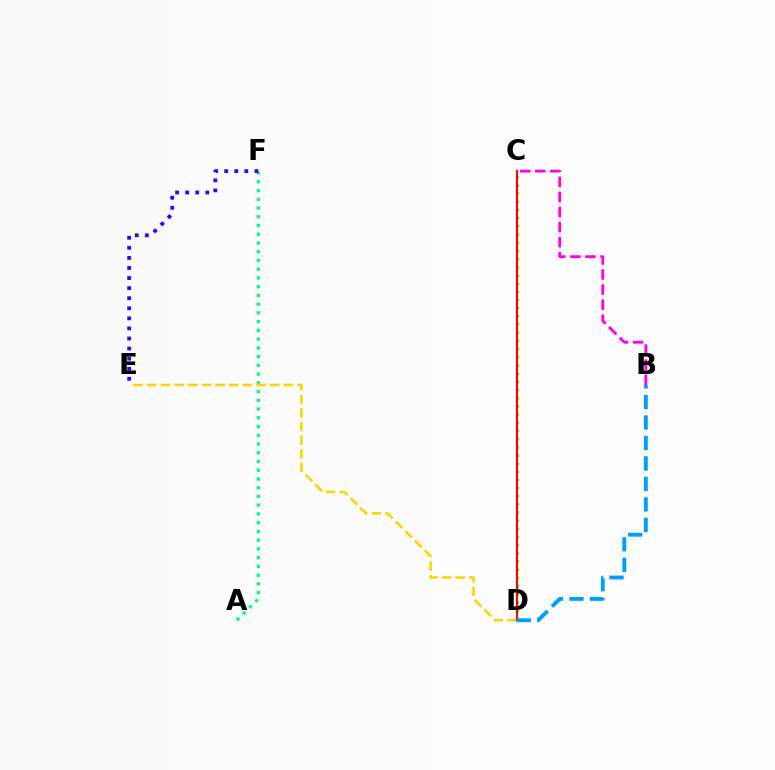{('B', 'C'): [{'color': '#ff00ed', 'line_style': 'dashed', 'thickness': 2.05}], ('A', 'F'): [{'color': '#00ff86', 'line_style': 'dotted', 'thickness': 2.37}], ('C', 'D'): [{'color': '#4fff00', 'line_style': 'dotted', 'thickness': 2.22}, {'color': '#ff0000', 'line_style': 'solid', 'thickness': 1.55}], ('D', 'E'): [{'color': '#ffd500', 'line_style': 'dashed', 'thickness': 1.86}], ('E', 'F'): [{'color': '#3700ff', 'line_style': 'dotted', 'thickness': 2.74}], ('B', 'D'): [{'color': '#009eff', 'line_style': 'dashed', 'thickness': 2.78}]}